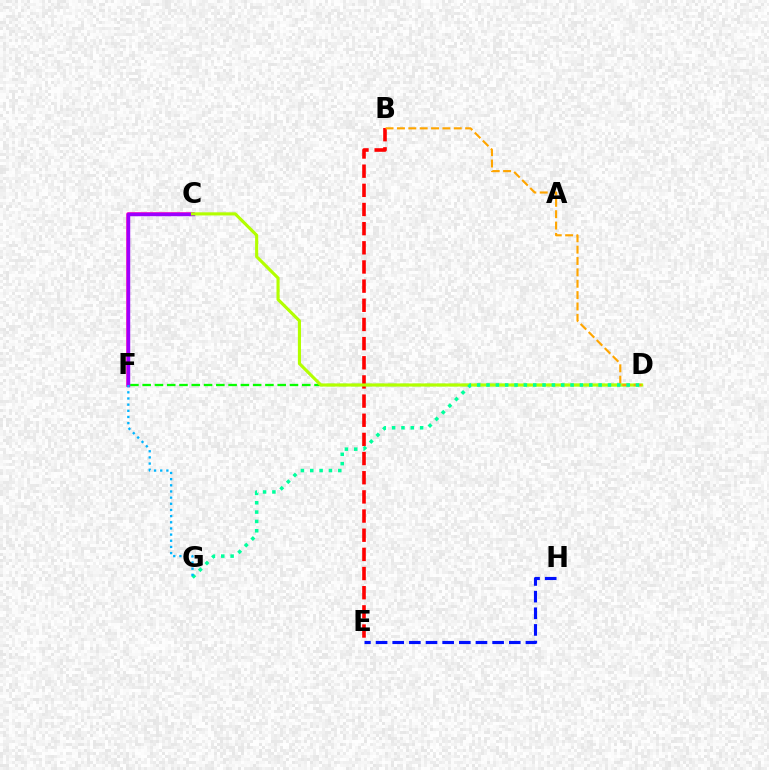{('D', 'F'): [{'color': '#08ff00', 'line_style': 'dashed', 'thickness': 1.67}], ('C', 'F'): [{'color': '#ff00bd', 'line_style': 'solid', 'thickness': 2.56}, {'color': '#9b00ff', 'line_style': 'solid', 'thickness': 2.47}], ('E', 'H'): [{'color': '#0010ff', 'line_style': 'dashed', 'thickness': 2.26}], ('B', 'E'): [{'color': '#ff0000', 'line_style': 'dashed', 'thickness': 2.6}], ('C', 'D'): [{'color': '#b3ff00', 'line_style': 'solid', 'thickness': 2.25}], ('B', 'D'): [{'color': '#ffa500', 'line_style': 'dashed', 'thickness': 1.54}], ('D', 'G'): [{'color': '#00ff9d', 'line_style': 'dotted', 'thickness': 2.54}], ('F', 'G'): [{'color': '#00b5ff', 'line_style': 'dotted', 'thickness': 1.67}]}